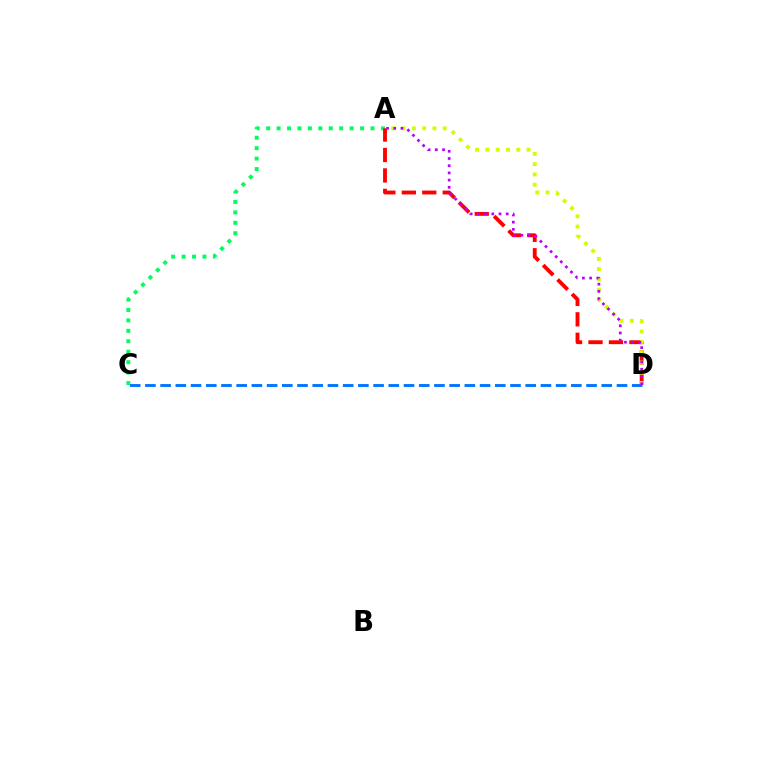{('A', 'C'): [{'color': '#00ff5c', 'line_style': 'dotted', 'thickness': 2.84}], ('A', 'D'): [{'color': '#ff0000', 'line_style': 'dashed', 'thickness': 2.78}, {'color': '#d1ff00', 'line_style': 'dotted', 'thickness': 2.8}, {'color': '#b900ff', 'line_style': 'dotted', 'thickness': 1.96}], ('C', 'D'): [{'color': '#0074ff', 'line_style': 'dashed', 'thickness': 2.07}]}